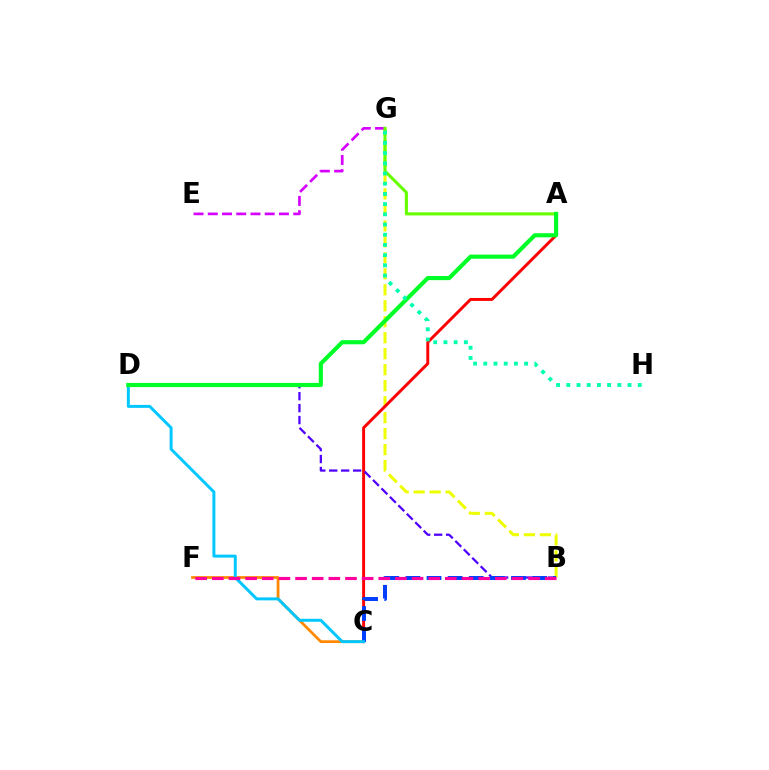{('C', 'F'): [{'color': '#ff8800', 'line_style': 'solid', 'thickness': 1.98}], ('B', 'G'): [{'color': '#eeff00', 'line_style': 'dashed', 'thickness': 2.17}], ('E', 'G'): [{'color': '#d600ff', 'line_style': 'dashed', 'thickness': 1.93}], ('A', 'G'): [{'color': '#66ff00', 'line_style': 'solid', 'thickness': 2.21}], ('A', 'C'): [{'color': '#ff0000', 'line_style': 'solid', 'thickness': 2.12}], ('B', 'D'): [{'color': '#4f00ff', 'line_style': 'dashed', 'thickness': 1.62}], ('B', 'C'): [{'color': '#003fff', 'line_style': 'dashed', 'thickness': 2.87}], ('C', 'D'): [{'color': '#00c7ff', 'line_style': 'solid', 'thickness': 2.13}], ('A', 'D'): [{'color': '#00ff27', 'line_style': 'solid', 'thickness': 2.98}], ('G', 'H'): [{'color': '#00ffaf', 'line_style': 'dotted', 'thickness': 2.77}], ('B', 'F'): [{'color': '#ff00a0', 'line_style': 'dashed', 'thickness': 2.26}]}